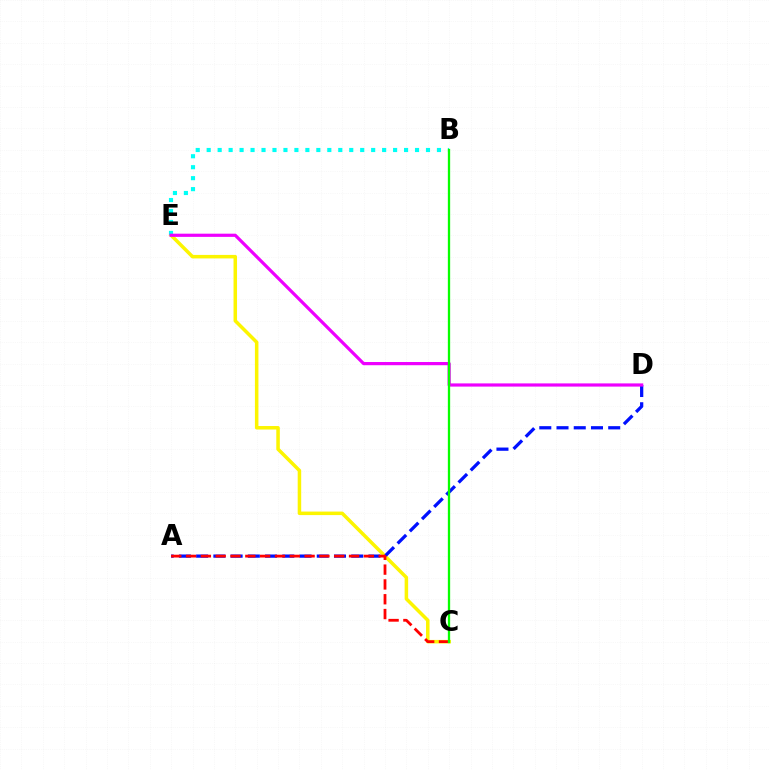{('C', 'E'): [{'color': '#fcf500', 'line_style': 'solid', 'thickness': 2.53}], ('A', 'D'): [{'color': '#0010ff', 'line_style': 'dashed', 'thickness': 2.34}], ('B', 'E'): [{'color': '#00fff6', 'line_style': 'dotted', 'thickness': 2.98}], ('D', 'E'): [{'color': '#ee00ff', 'line_style': 'solid', 'thickness': 2.3}], ('A', 'C'): [{'color': '#ff0000', 'line_style': 'dashed', 'thickness': 2.01}], ('B', 'C'): [{'color': '#08ff00', 'line_style': 'solid', 'thickness': 1.66}]}